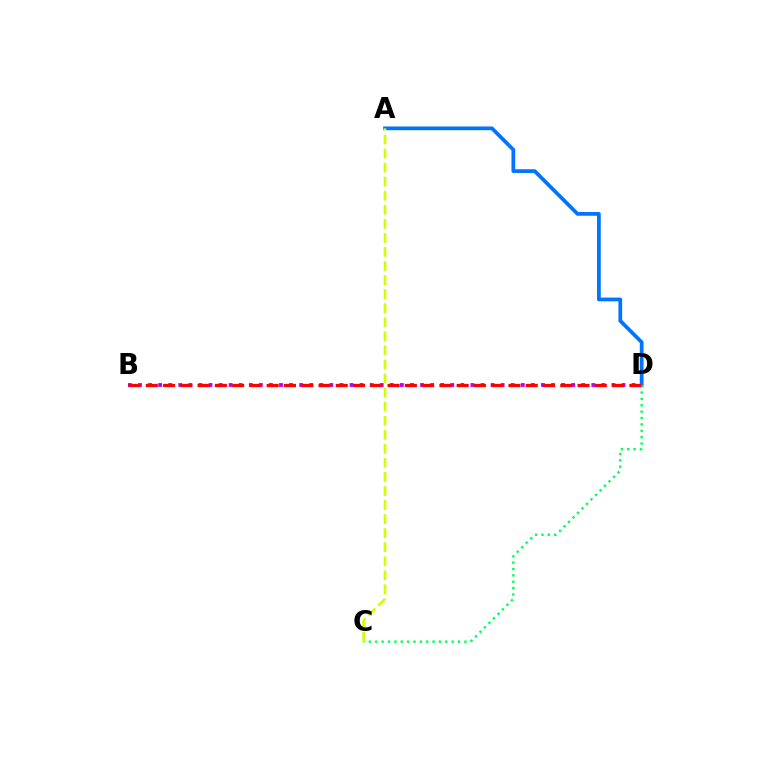{('A', 'D'): [{'color': '#0074ff', 'line_style': 'solid', 'thickness': 2.69}], ('B', 'D'): [{'color': '#b900ff', 'line_style': 'dotted', 'thickness': 2.74}, {'color': '#ff0000', 'line_style': 'dashed', 'thickness': 2.35}], ('C', 'D'): [{'color': '#00ff5c', 'line_style': 'dotted', 'thickness': 1.73}], ('A', 'C'): [{'color': '#d1ff00', 'line_style': 'dashed', 'thickness': 1.91}]}